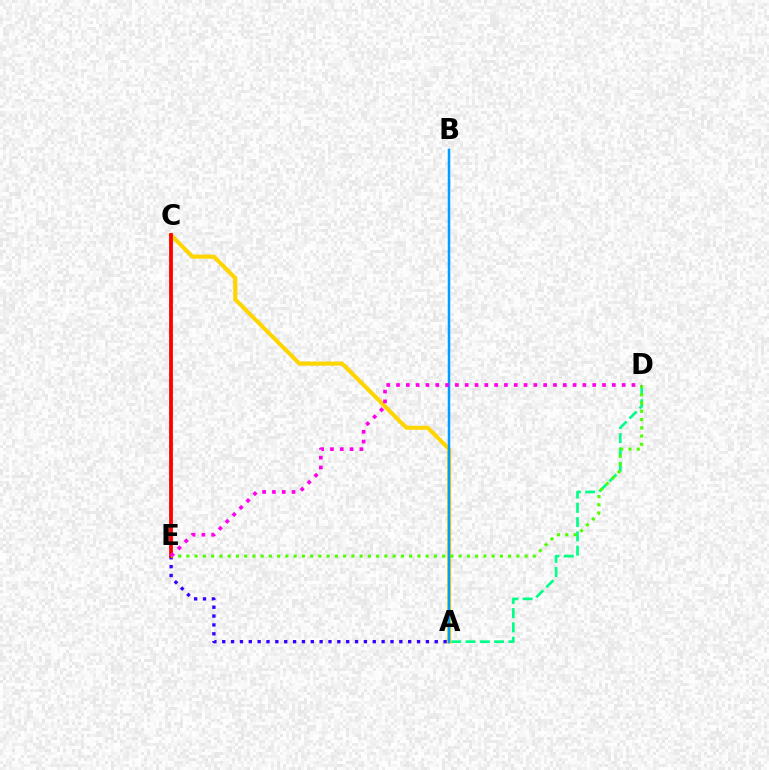{('A', 'C'): [{'color': '#ffd500', 'line_style': 'solid', 'thickness': 2.94}], ('A', 'E'): [{'color': '#3700ff', 'line_style': 'dotted', 'thickness': 2.41}], ('A', 'B'): [{'color': '#009eff', 'line_style': 'solid', 'thickness': 1.8}], ('C', 'E'): [{'color': '#ff0000', 'line_style': 'solid', 'thickness': 2.74}], ('A', 'D'): [{'color': '#00ff86', 'line_style': 'dashed', 'thickness': 1.94}], ('D', 'E'): [{'color': '#4fff00', 'line_style': 'dotted', 'thickness': 2.24}, {'color': '#ff00ed', 'line_style': 'dotted', 'thickness': 2.67}]}